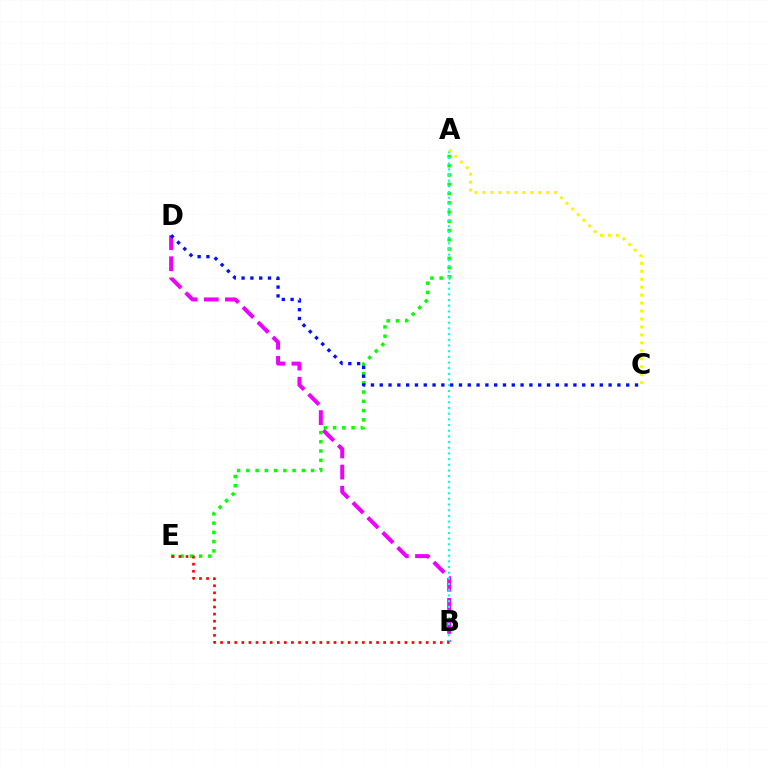{('A', 'E'): [{'color': '#08ff00', 'line_style': 'dotted', 'thickness': 2.51}], ('B', 'D'): [{'color': '#ee00ff', 'line_style': 'dashed', 'thickness': 2.87}], ('A', 'B'): [{'color': '#00fff6', 'line_style': 'dotted', 'thickness': 1.54}], ('A', 'C'): [{'color': '#fcf500', 'line_style': 'dotted', 'thickness': 2.16}], ('B', 'E'): [{'color': '#ff0000', 'line_style': 'dotted', 'thickness': 1.93}], ('C', 'D'): [{'color': '#0010ff', 'line_style': 'dotted', 'thickness': 2.39}]}